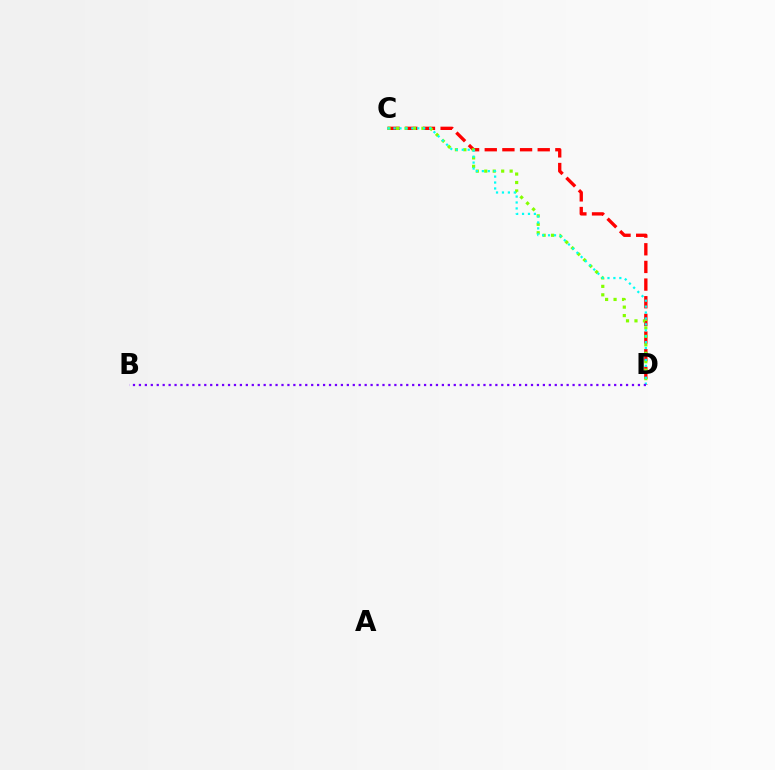{('C', 'D'): [{'color': '#ff0000', 'line_style': 'dashed', 'thickness': 2.4}, {'color': '#84ff00', 'line_style': 'dotted', 'thickness': 2.3}, {'color': '#00fff6', 'line_style': 'dotted', 'thickness': 1.61}], ('B', 'D'): [{'color': '#7200ff', 'line_style': 'dotted', 'thickness': 1.61}]}